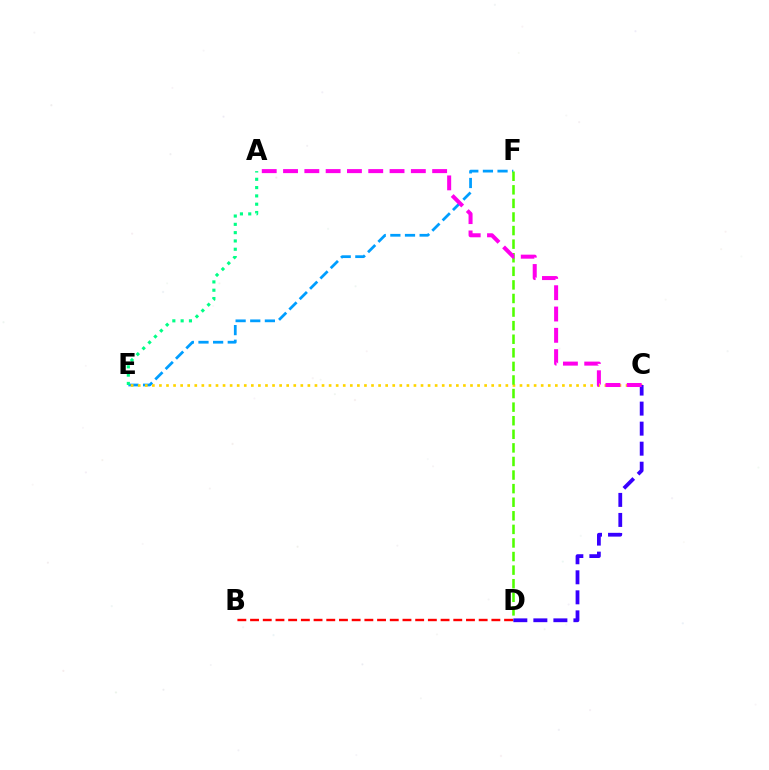{('E', 'F'): [{'color': '#009eff', 'line_style': 'dashed', 'thickness': 1.99}], ('C', 'E'): [{'color': '#ffd500', 'line_style': 'dotted', 'thickness': 1.92}], ('D', 'F'): [{'color': '#4fff00', 'line_style': 'dashed', 'thickness': 1.85}], ('C', 'D'): [{'color': '#3700ff', 'line_style': 'dashed', 'thickness': 2.72}], ('A', 'E'): [{'color': '#00ff86', 'line_style': 'dotted', 'thickness': 2.26}], ('B', 'D'): [{'color': '#ff0000', 'line_style': 'dashed', 'thickness': 1.73}], ('A', 'C'): [{'color': '#ff00ed', 'line_style': 'dashed', 'thickness': 2.89}]}